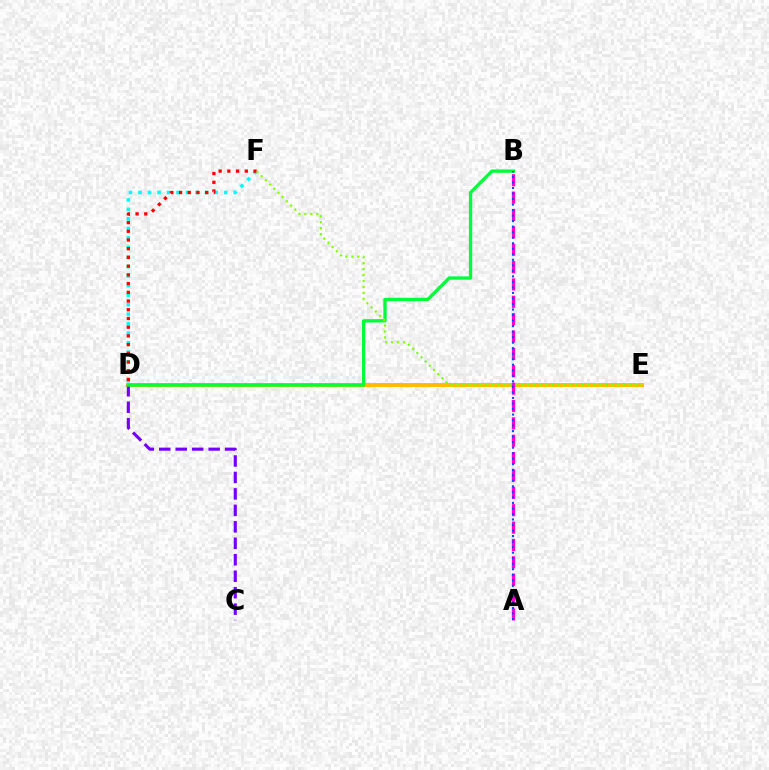{('D', 'E'): [{'color': '#ffbd00', 'line_style': 'solid', 'thickness': 2.84}], ('C', 'D'): [{'color': '#7200ff', 'line_style': 'dashed', 'thickness': 2.24}], ('B', 'D'): [{'color': '#00ff39', 'line_style': 'solid', 'thickness': 2.4}], ('D', 'F'): [{'color': '#00fff6', 'line_style': 'dotted', 'thickness': 2.59}, {'color': '#ff0000', 'line_style': 'dotted', 'thickness': 2.37}], ('E', 'F'): [{'color': '#84ff00', 'line_style': 'dotted', 'thickness': 1.61}], ('A', 'B'): [{'color': '#ff00cf', 'line_style': 'dashed', 'thickness': 2.36}, {'color': '#004bff', 'line_style': 'dotted', 'thickness': 1.5}]}